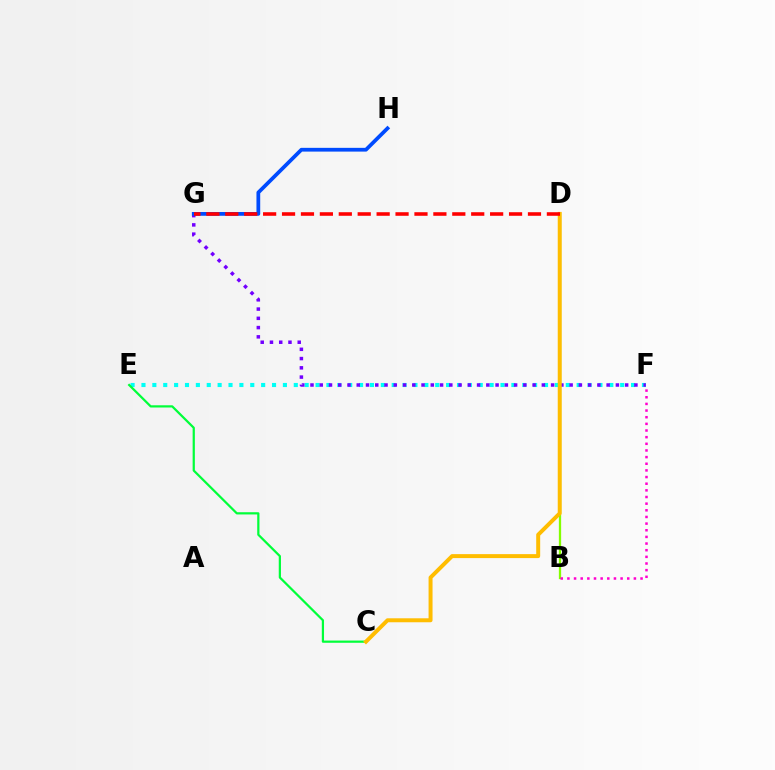{('E', 'F'): [{'color': '#00fff6', 'line_style': 'dotted', 'thickness': 2.96}], ('F', 'G'): [{'color': '#7200ff', 'line_style': 'dotted', 'thickness': 2.51}], ('B', 'D'): [{'color': '#84ff00', 'line_style': 'solid', 'thickness': 1.64}], ('G', 'H'): [{'color': '#004bff', 'line_style': 'solid', 'thickness': 2.7}], ('C', 'E'): [{'color': '#00ff39', 'line_style': 'solid', 'thickness': 1.6}], ('B', 'F'): [{'color': '#ff00cf', 'line_style': 'dotted', 'thickness': 1.81}], ('C', 'D'): [{'color': '#ffbd00', 'line_style': 'solid', 'thickness': 2.86}], ('D', 'G'): [{'color': '#ff0000', 'line_style': 'dashed', 'thickness': 2.57}]}